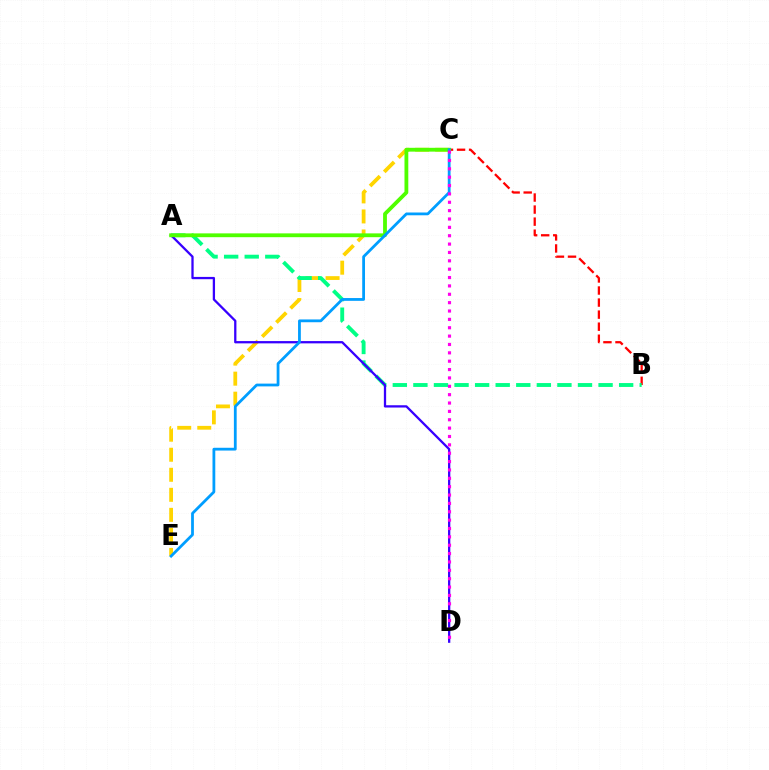{('B', 'C'): [{'color': '#ff0000', 'line_style': 'dashed', 'thickness': 1.64}], ('C', 'E'): [{'color': '#ffd500', 'line_style': 'dashed', 'thickness': 2.72}, {'color': '#009eff', 'line_style': 'solid', 'thickness': 2.0}], ('A', 'B'): [{'color': '#00ff86', 'line_style': 'dashed', 'thickness': 2.79}], ('A', 'D'): [{'color': '#3700ff', 'line_style': 'solid', 'thickness': 1.64}], ('A', 'C'): [{'color': '#4fff00', 'line_style': 'solid', 'thickness': 2.75}], ('C', 'D'): [{'color': '#ff00ed', 'line_style': 'dotted', 'thickness': 2.27}]}